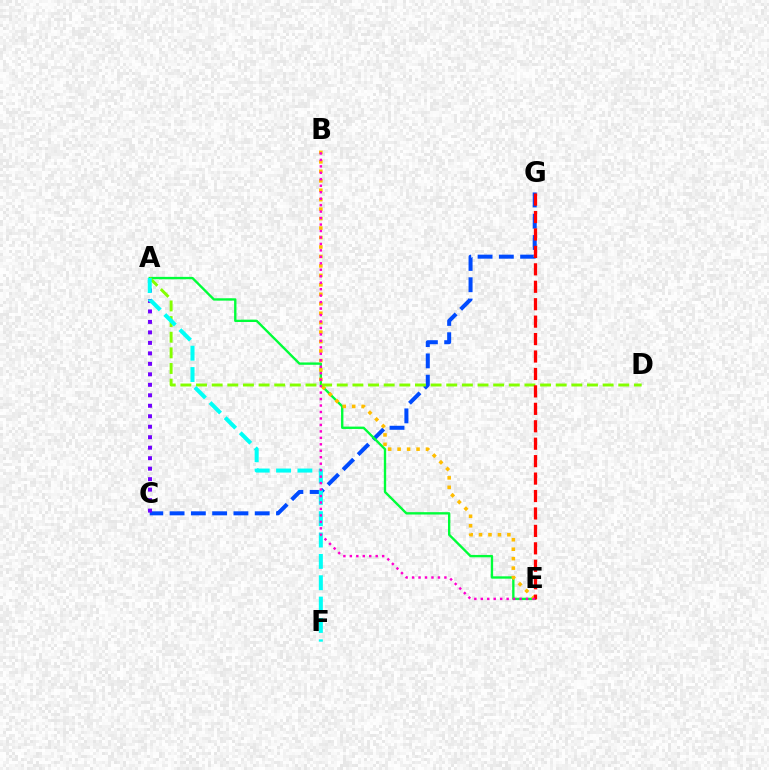{('C', 'G'): [{'color': '#004bff', 'line_style': 'dashed', 'thickness': 2.89}], ('A', 'C'): [{'color': '#7200ff', 'line_style': 'dotted', 'thickness': 2.85}], ('A', 'E'): [{'color': '#00ff39', 'line_style': 'solid', 'thickness': 1.7}], ('B', 'E'): [{'color': '#ffbd00', 'line_style': 'dotted', 'thickness': 2.57}, {'color': '#ff00cf', 'line_style': 'dotted', 'thickness': 1.76}], ('A', 'D'): [{'color': '#84ff00', 'line_style': 'dashed', 'thickness': 2.12}], ('A', 'F'): [{'color': '#00fff6', 'line_style': 'dashed', 'thickness': 2.9}], ('E', 'G'): [{'color': '#ff0000', 'line_style': 'dashed', 'thickness': 2.37}]}